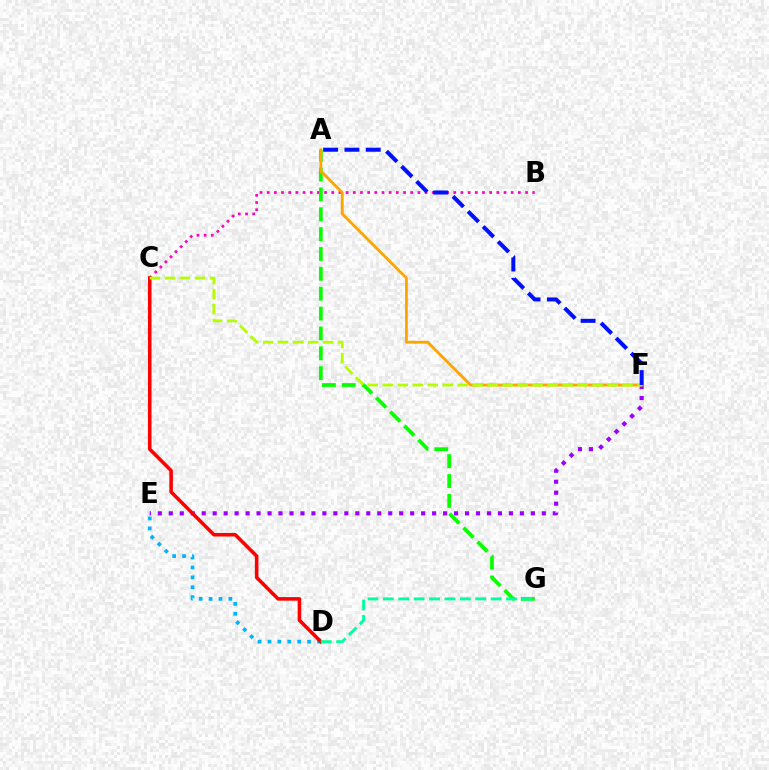{('D', 'E'): [{'color': '#00b5ff', 'line_style': 'dotted', 'thickness': 2.69}], ('E', 'F'): [{'color': '#9b00ff', 'line_style': 'dotted', 'thickness': 2.98}], ('B', 'C'): [{'color': '#ff00bd', 'line_style': 'dotted', 'thickness': 1.95}], ('A', 'G'): [{'color': '#08ff00', 'line_style': 'dashed', 'thickness': 2.7}], ('A', 'F'): [{'color': '#ffa500', 'line_style': 'solid', 'thickness': 2.04}, {'color': '#0010ff', 'line_style': 'dashed', 'thickness': 2.89}], ('C', 'D'): [{'color': '#ff0000', 'line_style': 'solid', 'thickness': 2.57}], ('C', 'F'): [{'color': '#b3ff00', 'line_style': 'dashed', 'thickness': 2.04}], ('D', 'G'): [{'color': '#00ff9d', 'line_style': 'dashed', 'thickness': 2.09}]}